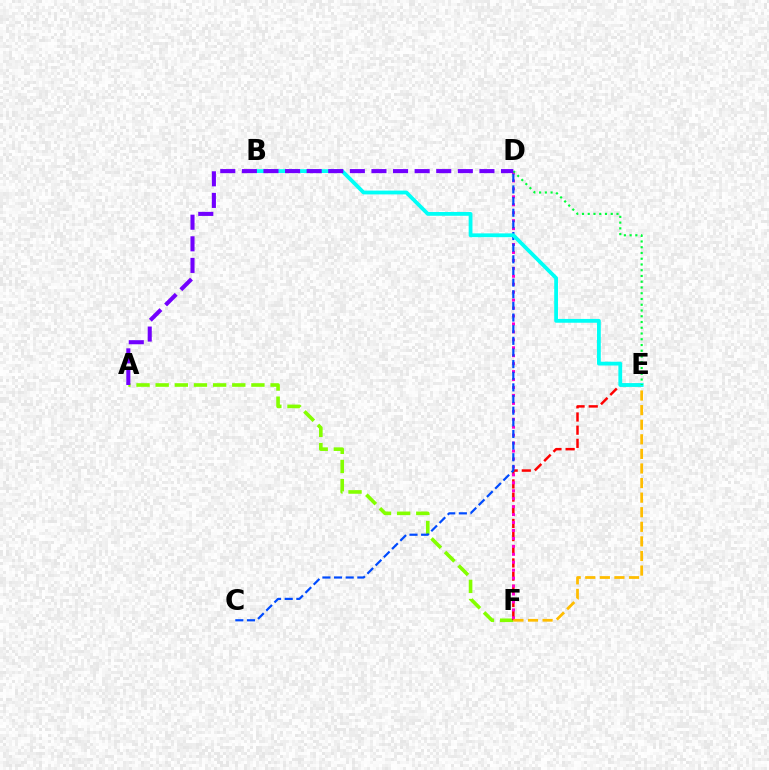{('A', 'F'): [{'color': '#84ff00', 'line_style': 'dashed', 'thickness': 2.6}], ('E', 'F'): [{'color': '#ff0000', 'line_style': 'dashed', 'thickness': 1.79}, {'color': '#ffbd00', 'line_style': 'dashed', 'thickness': 1.98}], ('D', 'F'): [{'color': '#ff00cf', 'line_style': 'dotted', 'thickness': 2.16}], ('C', 'D'): [{'color': '#004bff', 'line_style': 'dashed', 'thickness': 1.58}], ('B', 'E'): [{'color': '#00fff6', 'line_style': 'solid', 'thickness': 2.74}], ('D', 'E'): [{'color': '#00ff39', 'line_style': 'dotted', 'thickness': 1.56}], ('A', 'D'): [{'color': '#7200ff', 'line_style': 'dashed', 'thickness': 2.93}]}